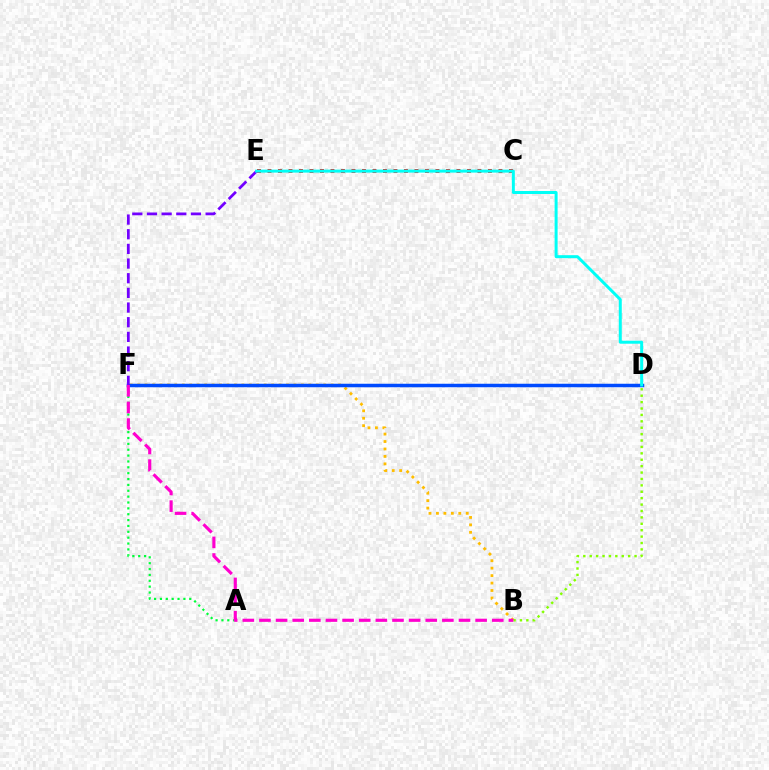{('B', 'F'): [{'color': '#ffbd00', 'line_style': 'dotted', 'thickness': 2.02}, {'color': '#ff00cf', 'line_style': 'dashed', 'thickness': 2.26}], ('D', 'F'): [{'color': '#004bff', 'line_style': 'solid', 'thickness': 2.52}], ('C', 'E'): [{'color': '#ff0000', 'line_style': 'dotted', 'thickness': 2.85}], ('E', 'F'): [{'color': '#7200ff', 'line_style': 'dashed', 'thickness': 1.99}], ('B', 'D'): [{'color': '#84ff00', 'line_style': 'dotted', 'thickness': 1.74}], ('A', 'F'): [{'color': '#00ff39', 'line_style': 'dotted', 'thickness': 1.59}], ('D', 'E'): [{'color': '#00fff6', 'line_style': 'solid', 'thickness': 2.15}]}